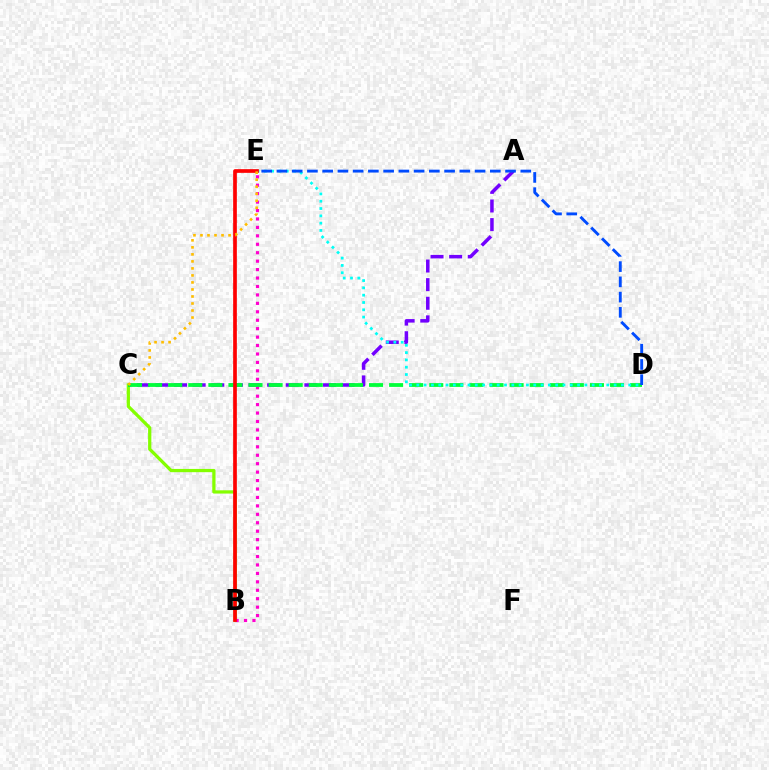{('B', 'C'): [{'color': '#84ff00', 'line_style': 'solid', 'thickness': 2.34}], ('B', 'E'): [{'color': '#ff00cf', 'line_style': 'dotted', 'thickness': 2.29}, {'color': '#ff0000', 'line_style': 'solid', 'thickness': 2.66}], ('A', 'C'): [{'color': '#7200ff', 'line_style': 'dashed', 'thickness': 2.53}], ('C', 'D'): [{'color': '#00ff39', 'line_style': 'dashed', 'thickness': 2.73}], ('D', 'E'): [{'color': '#00fff6', 'line_style': 'dotted', 'thickness': 1.99}, {'color': '#004bff', 'line_style': 'dashed', 'thickness': 2.07}], ('C', 'E'): [{'color': '#ffbd00', 'line_style': 'dotted', 'thickness': 1.91}]}